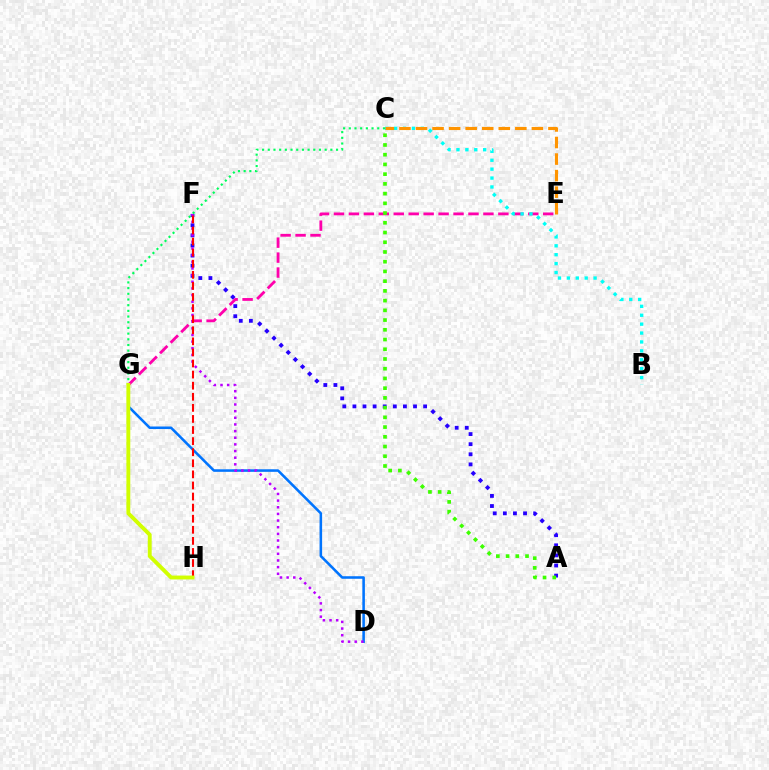{('A', 'F'): [{'color': '#2500ff', 'line_style': 'dotted', 'thickness': 2.74}], ('D', 'G'): [{'color': '#0074ff', 'line_style': 'solid', 'thickness': 1.84}], ('E', 'G'): [{'color': '#ff00ac', 'line_style': 'dashed', 'thickness': 2.03}], ('D', 'F'): [{'color': '#b900ff', 'line_style': 'dotted', 'thickness': 1.81}], ('C', 'G'): [{'color': '#00ff5c', 'line_style': 'dotted', 'thickness': 1.55}], ('B', 'C'): [{'color': '#00fff6', 'line_style': 'dotted', 'thickness': 2.42}], ('F', 'H'): [{'color': '#ff0000', 'line_style': 'dashed', 'thickness': 1.51}], ('G', 'H'): [{'color': '#d1ff00', 'line_style': 'solid', 'thickness': 2.81}], ('C', 'E'): [{'color': '#ff9400', 'line_style': 'dashed', 'thickness': 2.25}], ('A', 'C'): [{'color': '#3dff00', 'line_style': 'dotted', 'thickness': 2.64}]}